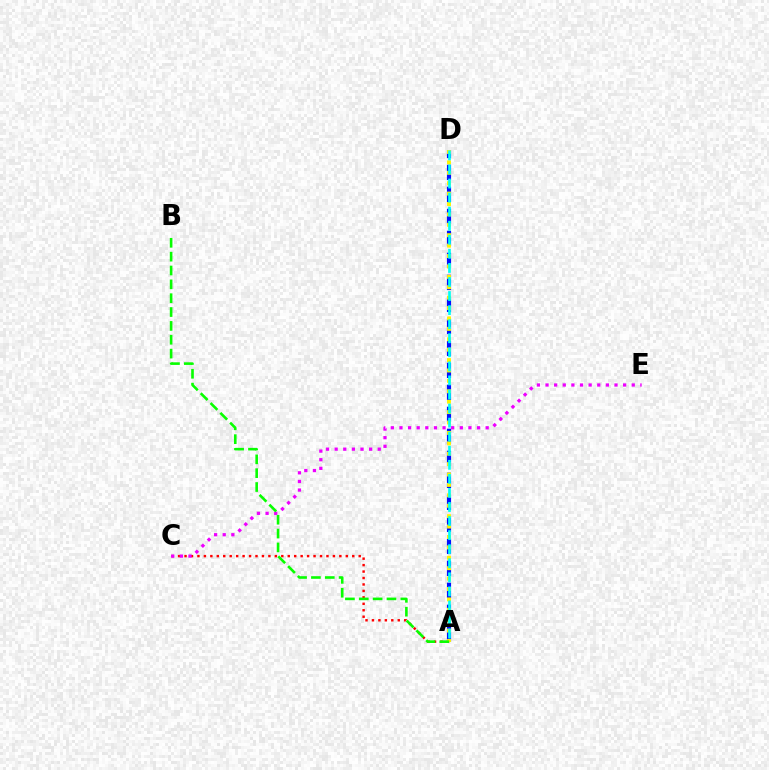{('A', 'C'): [{'color': '#ff0000', 'line_style': 'dotted', 'thickness': 1.75}], ('A', 'D'): [{'color': '#0010ff', 'line_style': 'dashed', 'thickness': 2.99}, {'color': '#fcf500', 'line_style': 'dotted', 'thickness': 2.83}, {'color': '#00fff6', 'line_style': 'dashed', 'thickness': 1.91}], ('C', 'E'): [{'color': '#ee00ff', 'line_style': 'dotted', 'thickness': 2.34}], ('A', 'B'): [{'color': '#08ff00', 'line_style': 'dashed', 'thickness': 1.88}]}